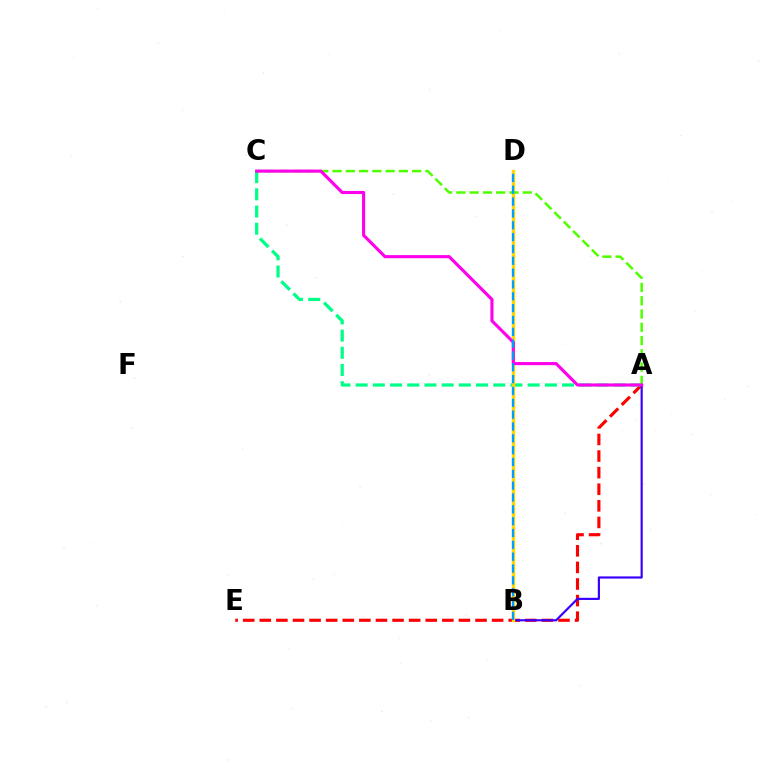{('A', 'E'): [{'color': '#ff0000', 'line_style': 'dashed', 'thickness': 2.25}], ('A', 'C'): [{'color': '#00ff86', 'line_style': 'dashed', 'thickness': 2.34}, {'color': '#4fff00', 'line_style': 'dashed', 'thickness': 1.8}, {'color': '#ff00ed', 'line_style': 'solid', 'thickness': 2.25}], ('A', 'B'): [{'color': '#3700ff', 'line_style': 'solid', 'thickness': 1.56}], ('B', 'D'): [{'color': '#ffd500', 'line_style': 'solid', 'thickness': 2.38}, {'color': '#009eff', 'line_style': 'dashed', 'thickness': 1.61}]}